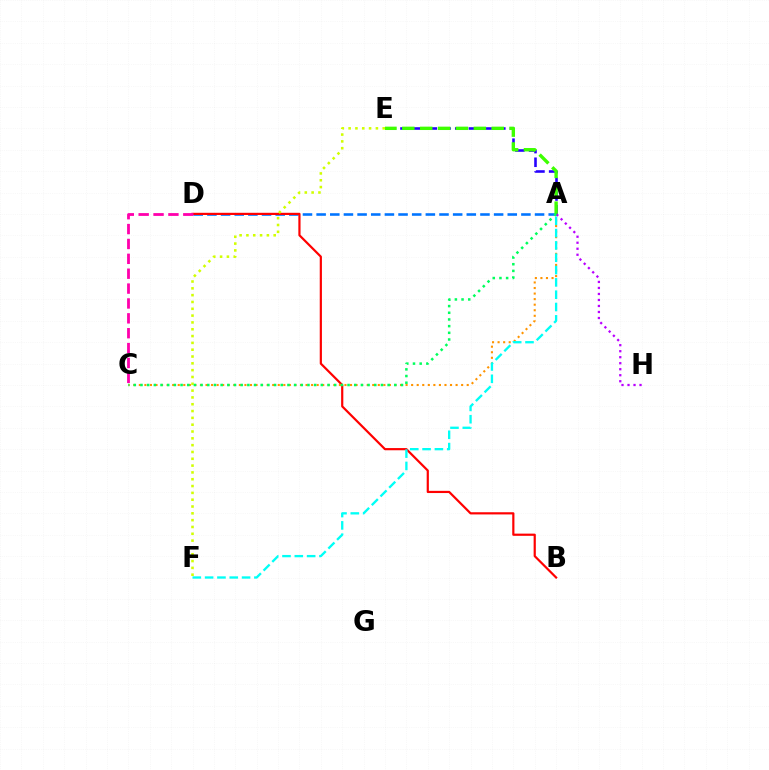{('A', 'D'): [{'color': '#0074ff', 'line_style': 'dashed', 'thickness': 1.85}], ('B', 'D'): [{'color': '#ff0000', 'line_style': 'solid', 'thickness': 1.58}], ('A', 'C'): [{'color': '#ff9400', 'line_style': 'dotted', 'thickness': 1.51}, {'color': '#00ff5c', 'line_style': 'dotted', 'thickness': 1.81}], ('A', 'E'): [{'color': '#2500ff', 'line_style': 'dashed', 'thickness': 1.86}, {'color': '#3dff00', 'line_style': 'dashed', 'thickness': 2.43}], ('E', 'F'): [{'color': '#d1ff00', 'line_style': 'dotted', 'thickness': 1.85}], ('C', 'D'): [{'color': '#ff00ac', 'line_style': 'dashed', 'thickness': 2.02}], ('A', 'H'): [{'color': '#b900ff', 'line_style': 'dotted', 'thickness': 1.63}], ('A', 'F'): [{'color': '#00fff6', 'line_style': 'dashed', 'thickness': 1.67}]}